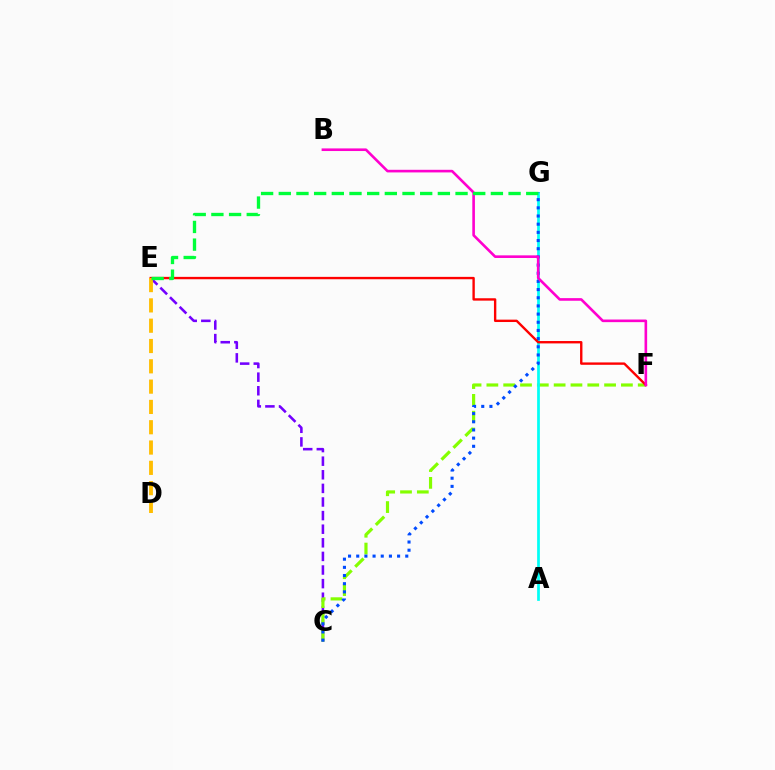{('C', 'E'): [{'color': '#7200ff', 'line_style': 'dashed', 'thickness': 1.85}], ('C', 'F'): [{'color': '#84ff00', 'line_style': 'dashed', 'thickness': 2.28}], ('A', 'G'): [{'color': '#00fff6', 'line_style': 'solid', 'thickness': 1.96}], ('C', 'G'): [{'color': '#004bff', 'line_style': 'dotted', 'thickness': 2.22}], ('E', 'F'): [{'color': '#ff0000', 'line_style': 'solid', 'thickness': 1.71}], ('D', 'E'): [{'color': '#ffbd00', 'line_style': 'dashed', 'thickness': 2.76}], ('B', 'F'): [{'color': '#ff00cf', 'line_style': 'solid', 'thickness': 1.89}], ('E', 'G'): [{'color': '#00ff39', 'line_style': 'dashed', 'thickness': 2.4}]}